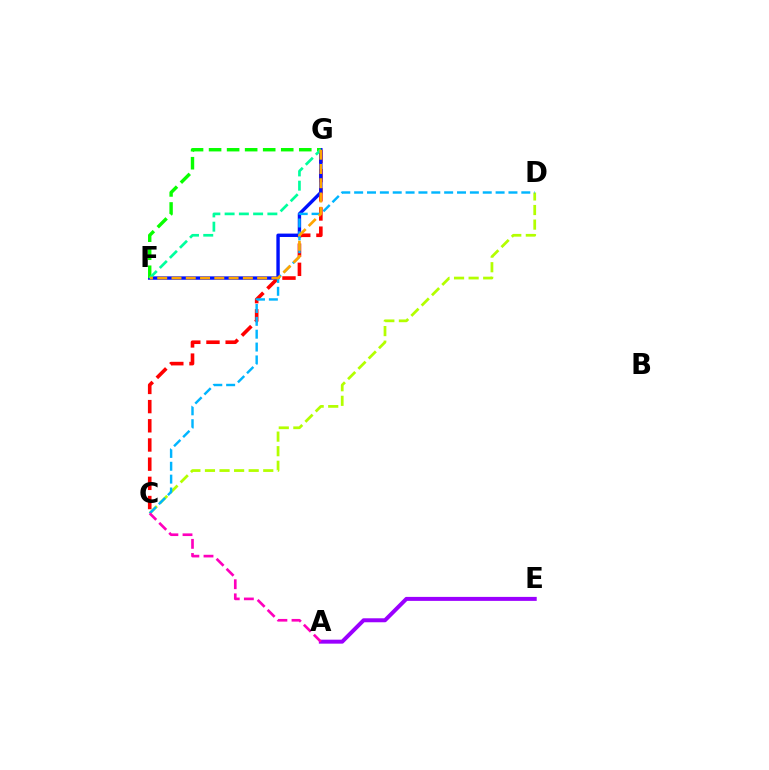{('C', 'G'): [{'color': '#ff0000', 'line_style': 'dashed', 'thickness': 2.61}], ('A', 'E'): [{'color': '#9b00ff', 'line_style': 'solid', 'thickness': 2.86}], ('F', 'G'): [{'color': '#0010ff', 'line_style': 'solid', 'thickness': 2.44}, {'color': '#08ff00', 'line_style': 'dashed', 'thickness': 2.45}, {'color': '#00ff9d', 'line_style': 'dashed', 'thickness': 1.94}, {'color': '#ffa500', 'line_style': 'dashed', 'thickness': 1.94}], ('C', 'D'): [{'color': '#b3ff00', 'line_style': 'dashed', 'thickness': 1.98}, {'color': '#00b5ff', 'line_style': 'dashed', 'thickness': 1.75}], ('A', 'C'): [{'color': '#ff00bd', 'line_style': 'dashed', 'thickness': 1.92}]}